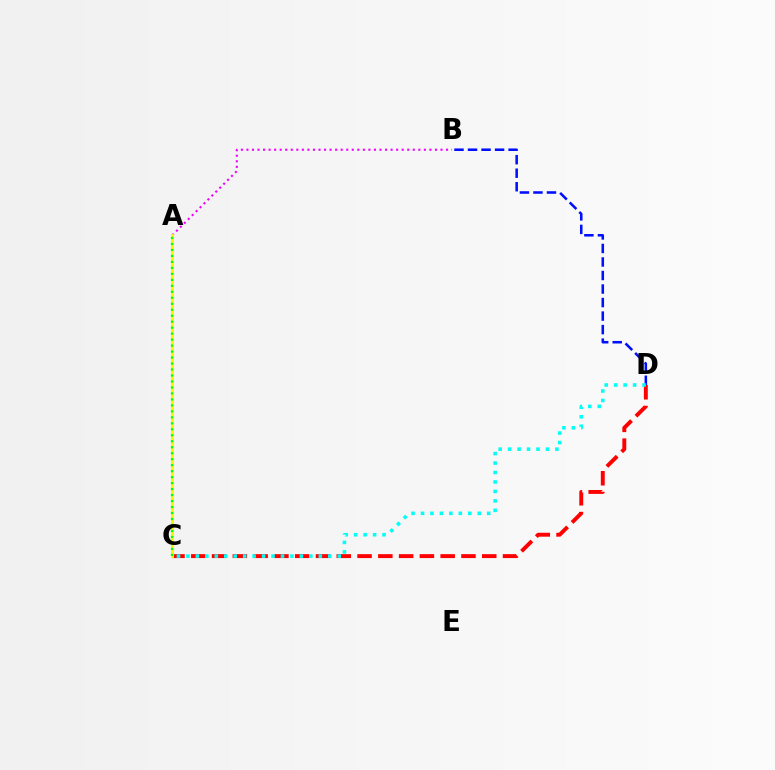{('C', 'D'): [{'color': '#ff0000', 'line_style': 'dashed', 'thickness': 2.82}, {'color': '#00fff6', 'line_style': 'dotted', 'thickness': 2.57}], ('B', 'D'): [{'color': '#0010ff', 'line_style': 'dashed', 'thickness': 1.84}], ('A', 'B'): [{'color': '#ee00ff', 'line_style': 'dotted', 'thickness': 1.51}], ('A', 'C'): [{'color': '#fcf500', 'line_style': 'solid', 'thickness': 2.11}, {'color': '#08ff00', 'line_style': 'dotted', 'thickness': 1.62}]}